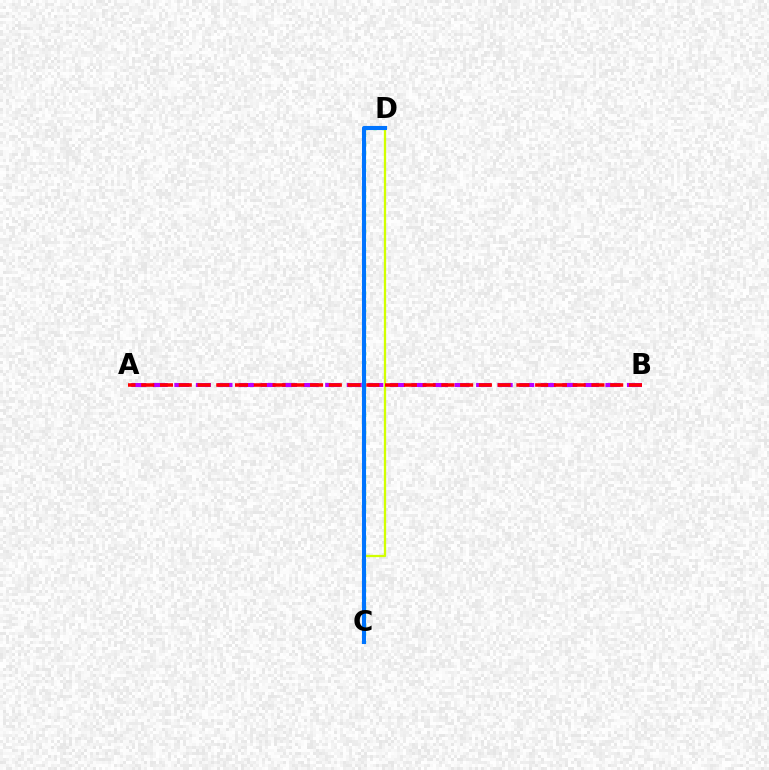{('C', 'D'): [{'color': '#00ff5c', 'line_style': 'dotted', 'thickness': 2.38}, {'color': '#d1ff00', 'line_style': 'solid', 'thickness': 1.65}, {'color': '#0074ff', 'line_style': 'solid', 'thickness': 2.94}], ('A', 'B'): [{'color': '#b900ff', 'line_style': 'dashed', 'thickness': 2.93}, {'color': '#ff0000', 'line_style': 'dashed', 'thickness': 2.55}]}